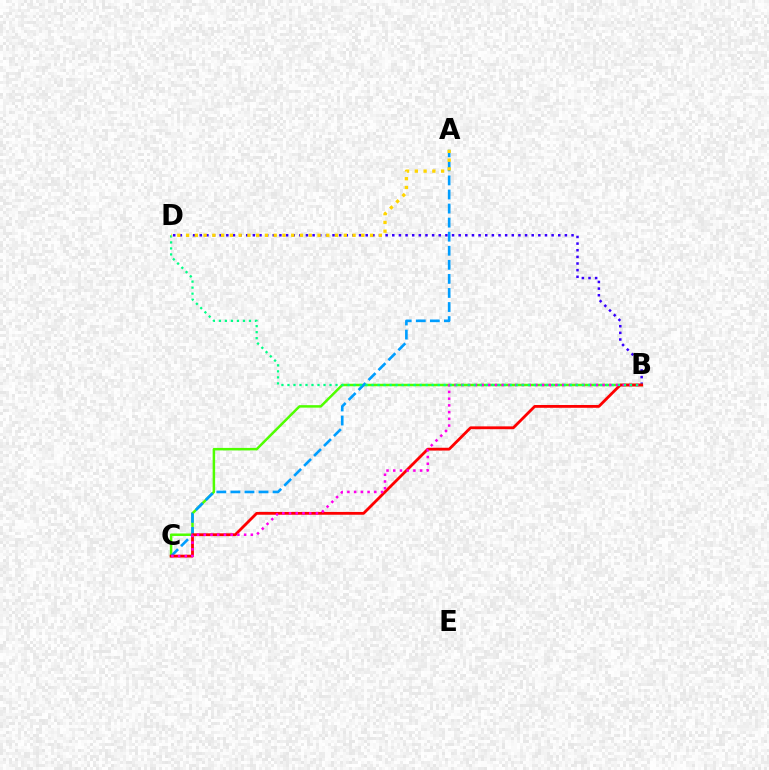{('B', 'D'): [{'color': '#3700ff', 'line_style': 'dotted', 'thickness': 1.8}, {'color': '#00ff86', 'line_style': 'dotted', 'thickness': 1.63}], ('B', 'C'): [{'color': '#4fff00', 'line_style': 'solid', 'thickness': 1.8}, {'color': '#ff0000', 'line_style': 'solid', 'thickness': 2.02}, {'color': '#ff00ed', 'line_style': 'dotted', 'thickness': 1.83}], ('A', 'C'): [{'color': '#009eff', 'line_style': 'dashed', 'thickness': 1.91}], ('A', 'D'): [{'color': '#ffd500', 'line_style': 'dotted', 'thickness': 2.38}]}